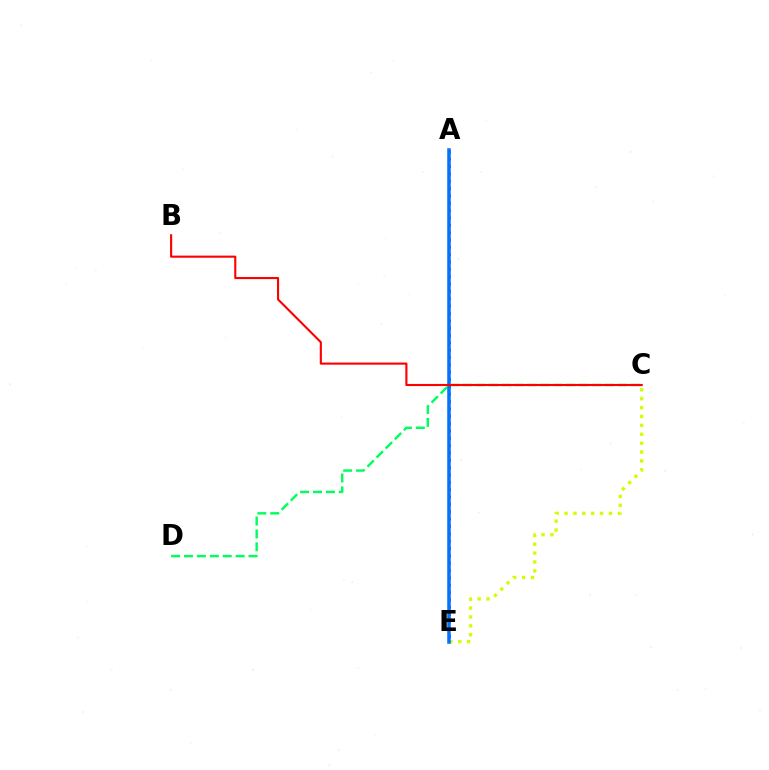{('C', 'D'): [{'color': '#00ff5c', 'line_style': 'dashed', 'thickness': 1.75}], ('A', 'E'): [{'color': '#b900ff', 'line_style': 'dotted', 'thickness': 2.0}, {'color': '#0074ff', 'line_style': 'solid', 'thickness': 2.55}], ('C', 'E'): [{'color': '#d1ff00', 'line_style': 'dotted', 'thickness': 2.41}], ('B', 'C'): [{'color': '#ff0000', 'line_style': 'solid', 'thickness': 1.53}]}